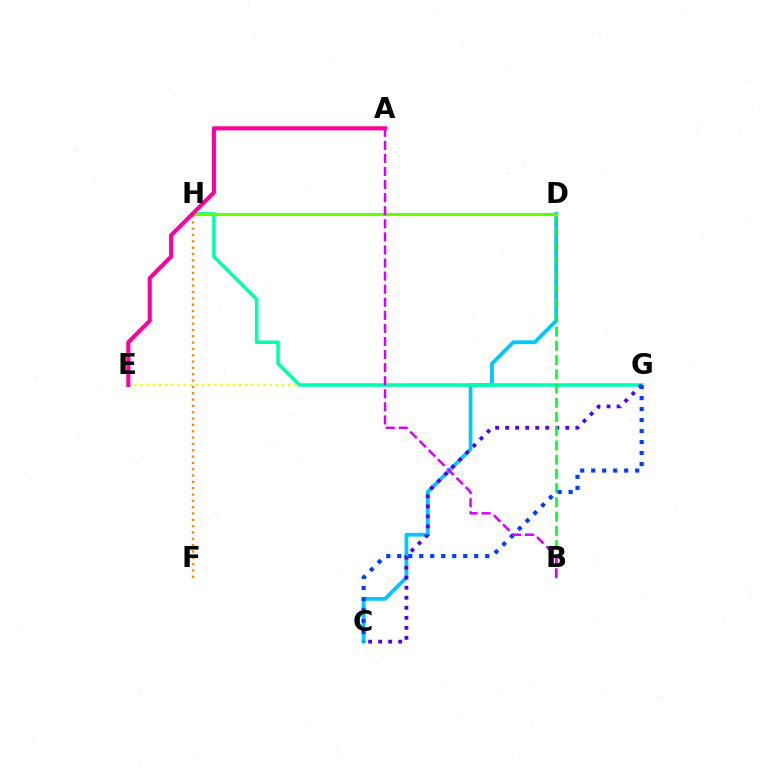{('C', 'D'): [{'color': '#00c7ff', 'line_style': 'solid', 'thickness': 2.71}], ('F', 'H'): [{'color': '#ff8800', 'line_style': 'dotted', 'thickness': 1.72}], ('E', 'G'): [{'color': '#eeff00', 'line_style': 'dotted', 'thickness': 1.67}], ('G', 'H'): [{'color': '#00ffaf', 'line_style': 'solid', 'thickness': 2.56}], ('D', 'H'): [{'color': '#ff0000', 'line_style': 'solid', 'thickness': 2.04}, {'color': '#66ff00', 'line_style': 'solid', 'thickness': 2.26}], ('C', 'G'): [{'color': '#4f00ff', 'line_style': 'dotted', 'thickness': 2.72}, {'color': '#003fff', 'line_style': 'dotted', 'thickness': 2.99}], ('B', 'D'): [{'color': '#00ff27', 'line_style': 'dashed', 'thickness': 1.93}], ('A', 'B'): [{'color': '#d600ff', 'line_style': 'dashed', 'thickness': 1.78}], ('A', 'E'): [{'color': '#ff00a0', 'line_style': 'solid', 'thickness': 2.95}]}